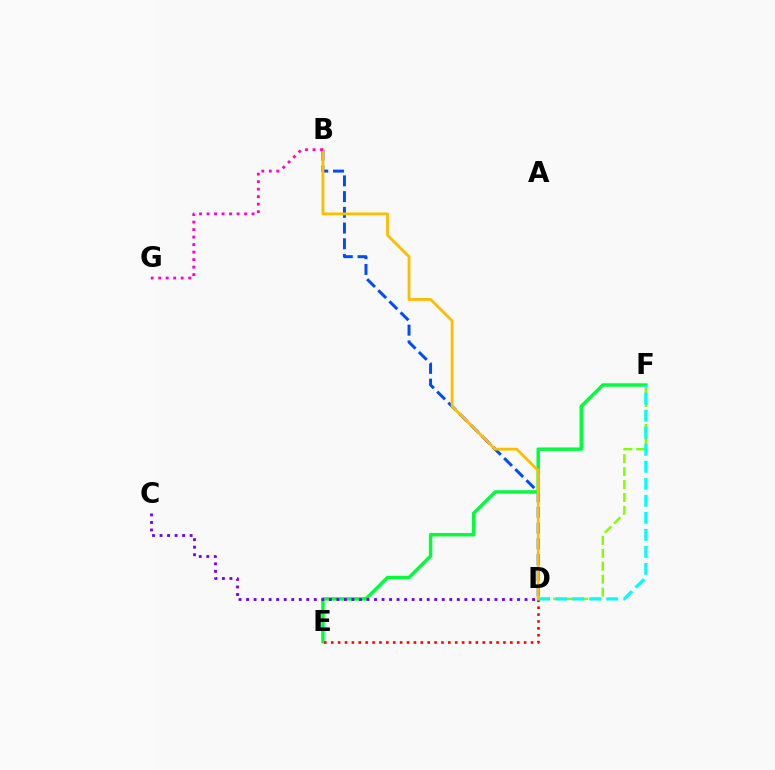{('D', 'F'): [{'color': '#84ff00', 'line_style': 'dashed', 'thickness': 1.76}, {'color': '#00fff6', 'line_style': 'dashed', 'thickness': 2.31}], ('B', 'D'): [{'color': '#004bff', 'line_style': 'dashed', 'thickness': 2.14}, {'color': '#ffbd00', 'line_style': 'solid', 'thickness': 2.02}], ('E', 'F'): [{'color': '#00ff39', 'line_style': 'solid', 'thickness': 2.46}], ('D', 'E'): [{'color': '#ff0000', 'line_style': 'dotted', 'thickness': 1.87}], ('B', 'G'): [{'color': '#ff00cf', 'line_style': 'dotted', 'thickness': 2.04}], ('C', 'D'): [{'color': '#7200ff', 'line_style': 'dotted', 'thickness': 2.04}]}